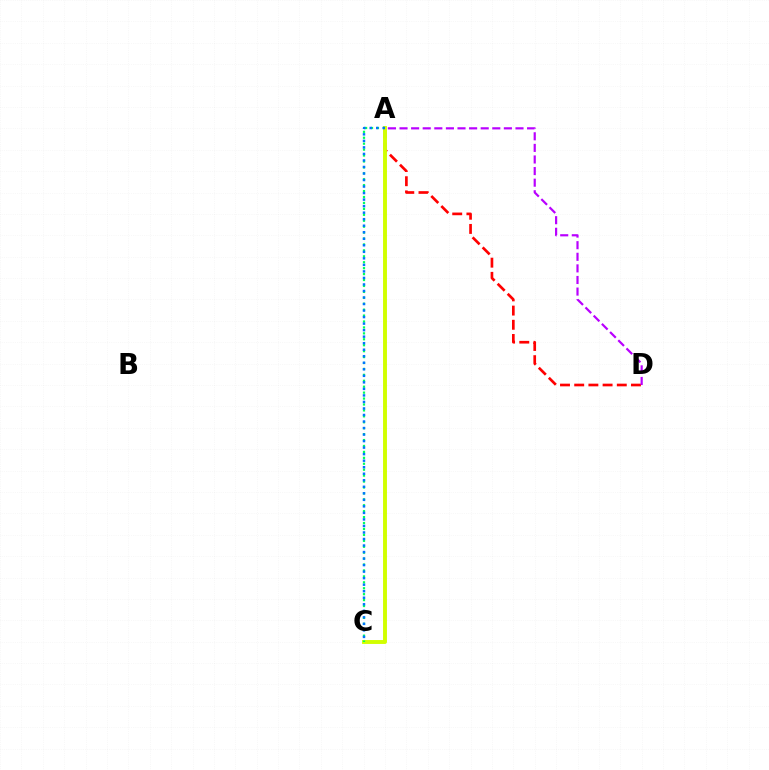{('A', 'D'): [{'color': '#ff0000', 'line_style': 'dashed', 'thickness': 1.93}, {'color': '#b900ff', 'line_style': 'dashed', 'thickness': 1.58}], ('A', 'C'): [{'color': '#d1ff00', 'line_style': 'solid', 'thickness': 2.81}, {'color': '#00ff5c', 'line_style': 'dotted', 'thickness': 1.61}, {'color': '#0074ff', 'line_style': 'dotted', 'thickness': 1.77}]}